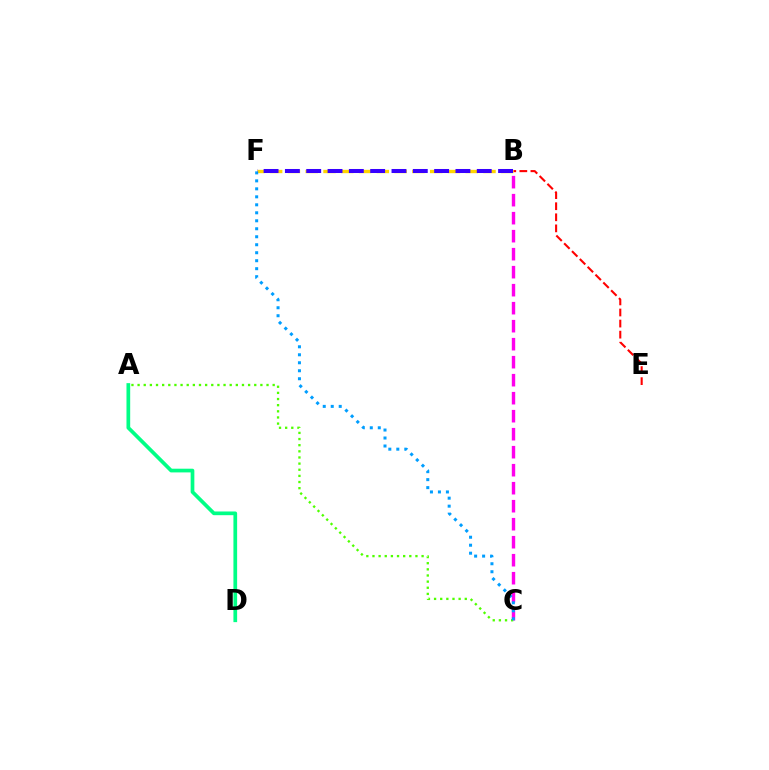{('A', 'D'): [{'color': '#00ff86', 'line_style': 'solid', 'thickness': 2.67}], ('B', 'C'): [{'color': '#ff00ed', 'line_style': 'dashed', 'thickness': 2.45}], ('A', 'C'): [{'color': '#4fff00', 'line_style': 'dotted', 'thickness': 1.67}], ('B', 'E'): [{'color': '#ff0000', 'line_style': 'dashed', 'thickness': 1.5}], ('B', 'F'): [{'color': '#ffd500', 'line_style': 'dashed', 'thickness': 2.42}, {'color': '#3700ff', 'line_style': 'dashed', 'thickness': 2.9}], ('C', 'F'): [{'color': '#009eff', 'line_style': 'dotted', 'thickness': 2.17}]}